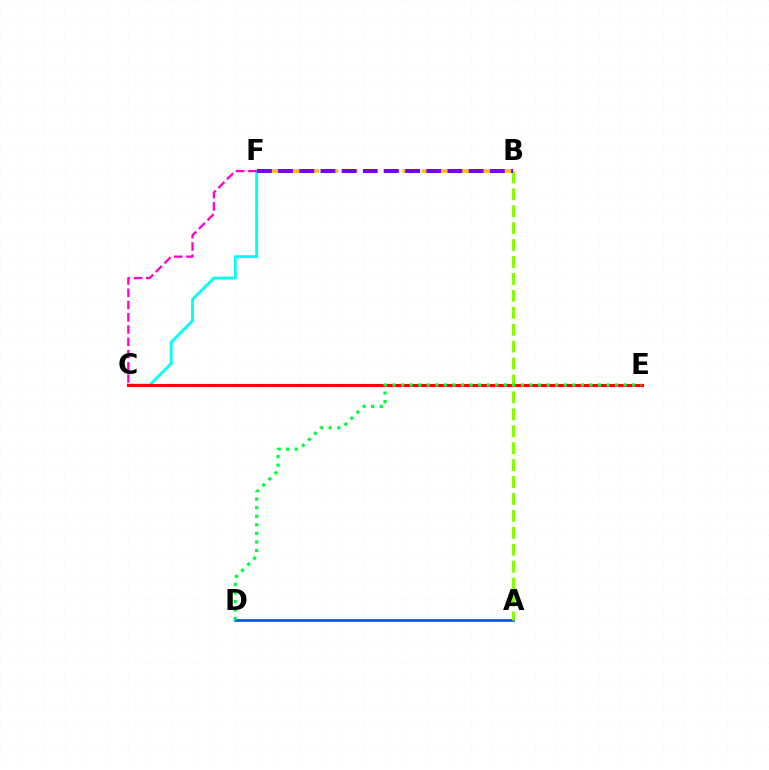{('C', 'F'): [{'color': '#00fff6', 'line_style': 'solid', 'thickness': 2.07}, {'color': '#ff00cf', 'line_style': 'dashed', 'thickness': 1.66}], ('C', 'E'): [{'color': '#ff0000', 'line_style': 'solid', 'thickness': 2.21}], ('A', 'D'): [{'color': '#004bff', 'line_style': 'solid', 'thickness': 1.88}], ('A', 'B'): [{'color': '#84ff00', 'line_style': 'dashed', 'thickness': 2.3}], ('B', 'F'): [{'color': '#ffbd00', 'line_style': 'dashed', 'thickness': 2.64}, {'color': '#7200ff', 'line_style': 'dashed', 'thickness': 2.88}], ('D', 'E'): [{'color': '#00ff39', 'line_style': 'dotted', 'thickness': 2.33}]}